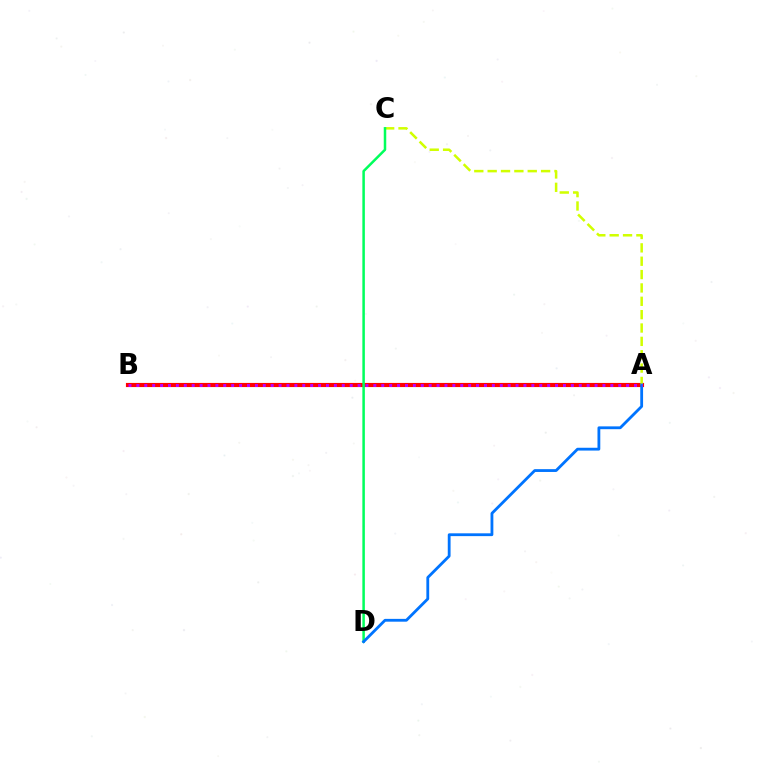{('A', 'B'): [{'color': '#ff0000', 'line_style': 'solid', 'thickness': 2.98}, {'color': '#b900ff', 'line_style': 'dotted', 'thickness': 2.15}], ('A', 'C'): [{'color': '#d1ff00', 'line_style': 'dashed', 'thickness': 1.81}], ('C', 'D'): [{'color': '#00ff5c', 'line_style': 'solid', 'thickness': 1.81}], ('A', 'D'): [{'color': '#0074ff', 'line_style': 'solid', 'thickness': 2.02}]}